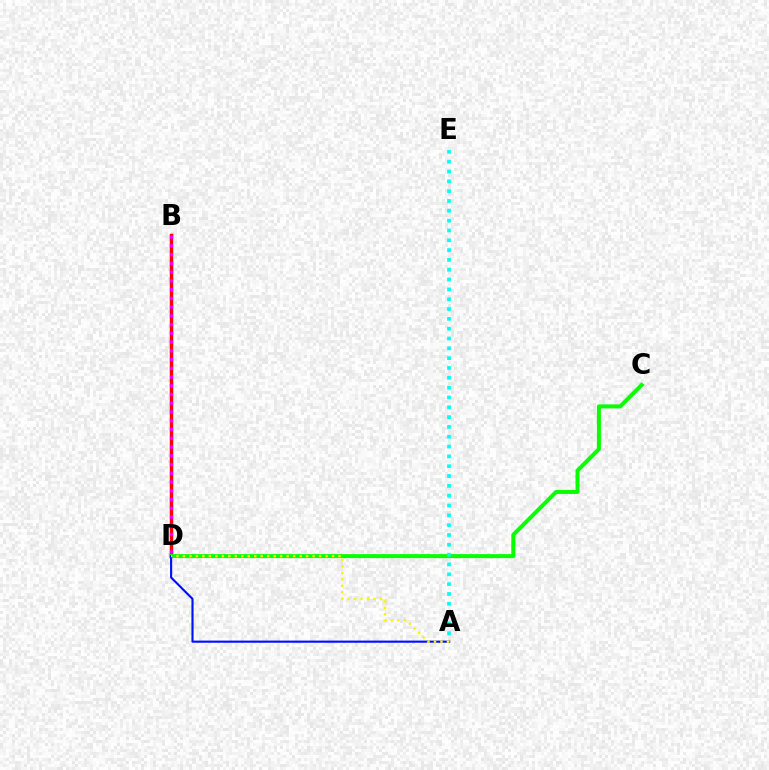{('B', 'D'): [{'color': '#ff0000', 'line_style': 'solid', 'thickness': 2.49}, {'color': '#ee00ff', 'line_style': 'dotted', 'thickness': 2.38}], ('C', 'D'): [{'color': '#08ff00', 'line_style': 'solid', 'thickness': 2.88}], ('A', 'D'): [{'color': '#0010ff', 'line_style': 'solid', 'thickness': 1.54}, {'color': '#fcf500', 'line_style': 'dotted', 'thickness': 1.76}], ('A', 'E'): [{'color': '#00fff6', 'line_style': 'dotted', 'thickness': 2.67}]}